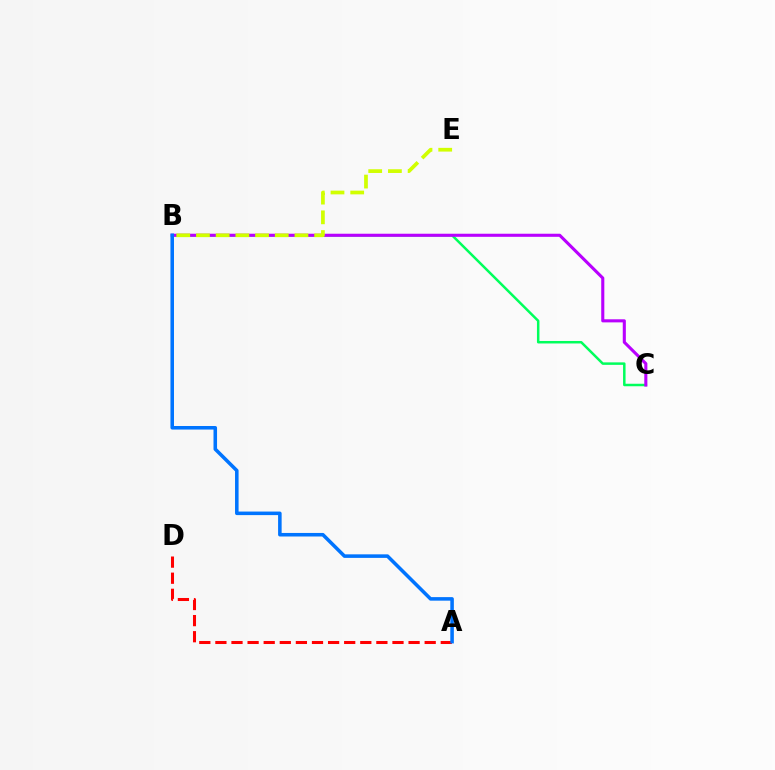{('B', 'C'): [{'color': '#00ff5c', 'line_style': 'solid', 'thickness': 1.79}, {'color': '#b900ff', 'line_style': 'solid', 'thickness': 2.22}], ('A', 'D'): [{'color': '#ff0000', 'line_style': 'dashed', 'thickness': 2.19}], ('A', 'B'): [{'color': '#0074ff', 'line_style': 'solid', 'thickness': 2.55}], ('B', 'E'): [{'color': '#d1ff00', 'line_style': 'dashed', 'thickness': 2.68}]}